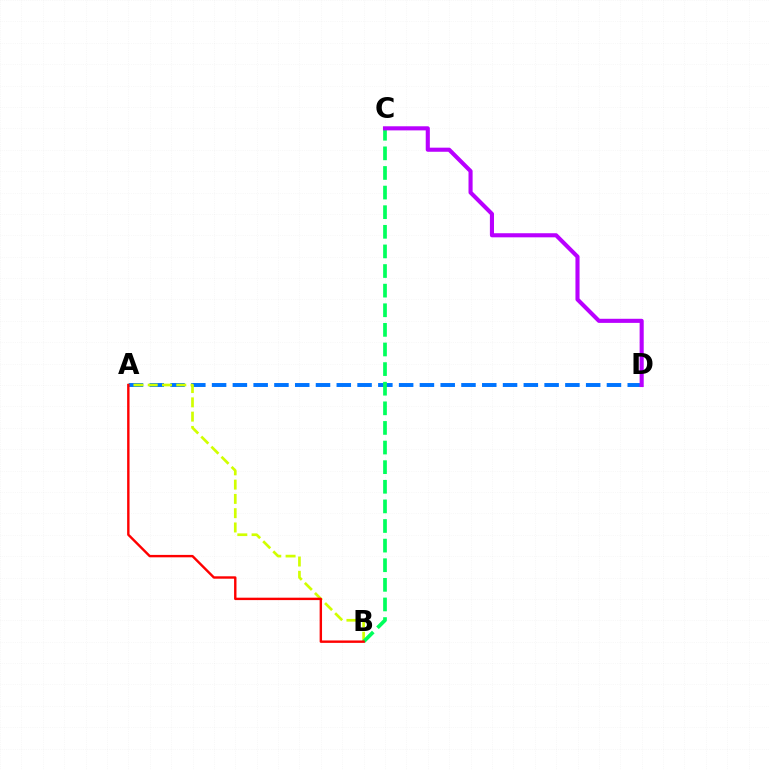{('A', 'D'): [{'color': '#0074ff', 'line_style': 'dashed', 'thickness': 2.82}], ('A', 'B'): [{'color': '#d1ff00', 'line_style': 'dashed', 'thickness': 1.94}, {'color': '#ff0000', 'line_style': 'solid', 'thickness': 1.73}], ('B', 'C'): [{'color': '#00ff5c', 'line_style': 'dashed', 'thickness': 2.66}], ('C', 'D'): [{'color': '#b900ff', 'line_style': 'solid', 'thickness': 2.95}]}